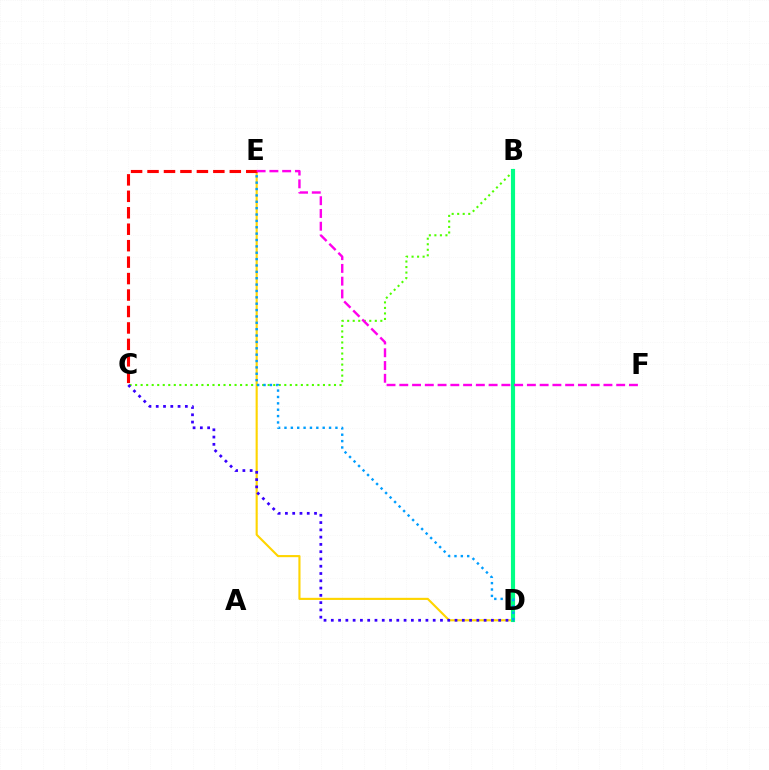{('D', 'E'): [{'color': '#ffd500', 'line_style': 'solid', 'thickness': 1.53}, {'color': '#009eff', 'line_style': 'dotted', 'thickness': 1.73}], ('B', 'C'): [{'color': '#4fff00', 'line_style': 'dotted', 'thickness': 1.5}], ('B', 'D'): [{'color': '#00ff86', 'line_style': 'solid', 'thickness': 2.98}], ('C', 'E'): [{'color': '#ff0000', 'line_style': 'dashed', 'thickness': 2.24}], ('E', 'F'): [{'color': '#ff00ed', 'line_style': 'dashed', 'thickness': 1.73}], ('C', 'D'): [{'color': '#3700ff', 'line_style': 'dotted', 'thickness': 1.98}]}